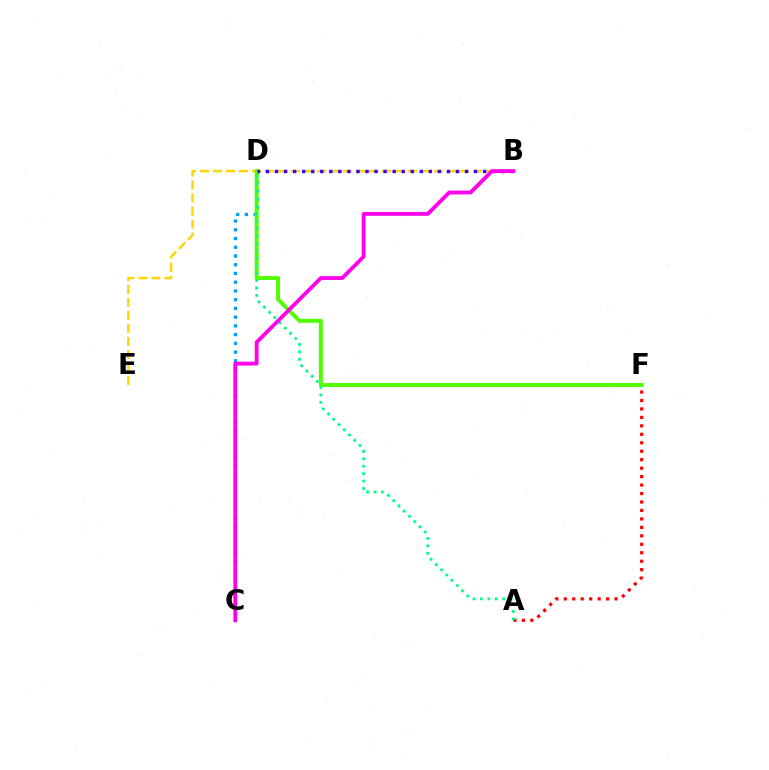{('C', 'D'): [{'color': '#009eff', 'line_style': 'dotted', 'thickness': 2.37}], ('B', 'E'): [{'color': '#ffd500', 'line_style': 'dashed', 'thickness': 1.77}], ('A', 'F'): [{'color': '#ff0000', 'line_style': 'dotted', 'thickness': 2.3}], ('D', 'F'): [{'color': '#4fff00', 'line_style': 'solid', 'thickness': 2.83}], ('A', 'D'): [{'color': '#00ff86', 'line_style': 'dotted', 'thickness': 2.02}], ('B', 'D'): [{'color': '#3700ff', 'line_style': 'dotted', 'thickness': 2.46}], ('B', 'C'): [{'color': '#ff00ed', 'line_style': 'solid', 'thickness': 2.75}]}